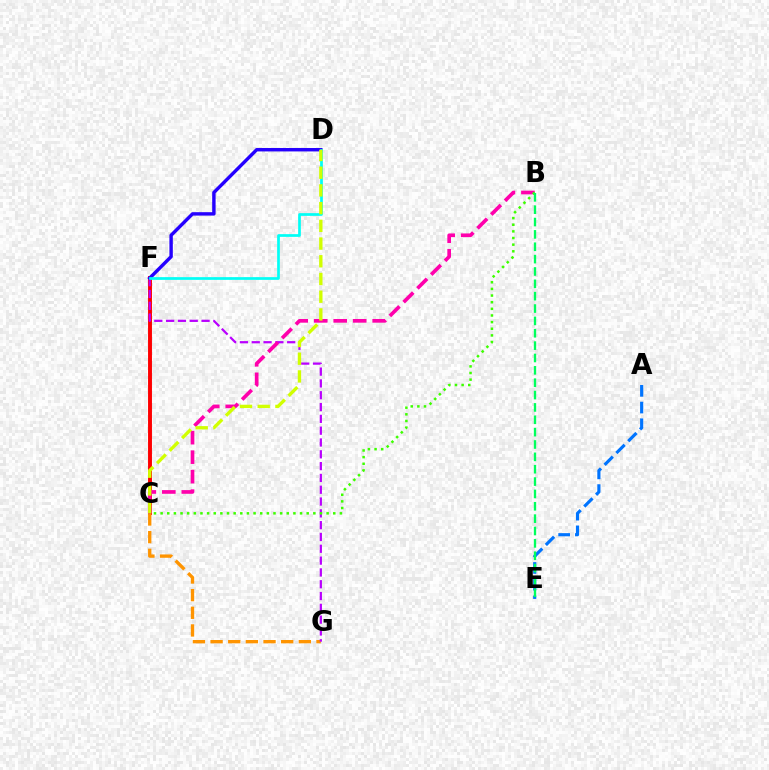{('C', 'F'): [{'color': '#ff0000', 'line_style': 'solid', 'thickness': 2.82}], ('A', 'E'): [{'color': '#0074ff', 'line_style': 'dashed', 'thickness': 2.27}], ('C', 'G'): [{'color': '#ff9400', 'line_style': 'dashed', 'thickness': 2.4}], ('F', 'G'): [{'color': '#b900ff', 'line_style': 'dashed', 'thickness': 1.6}], ('B', 'C'): [{'color': '#ff00ac', 'line_style': 'dashed', 'thickness': 2.65}, {'color': '#3dff00', 'line_style': 'dotted', 'thickness': 1.8}], ('D', 'F'): [{'color': '#2500ff', 'line_style': 'solid', 'thickness': 2.46}, {'color': '#00fff6', 'line_style': 'solid', 'thickness': 1.95}], ('B', 'E'): [{'color': '#00ff5c', 'line_style': 'dashed', 'thickness': 1.68}], ('C', 'D'): [{'color': '#d1ff00', 'line_style': 'dashed', 'thickness': 2.41}]}